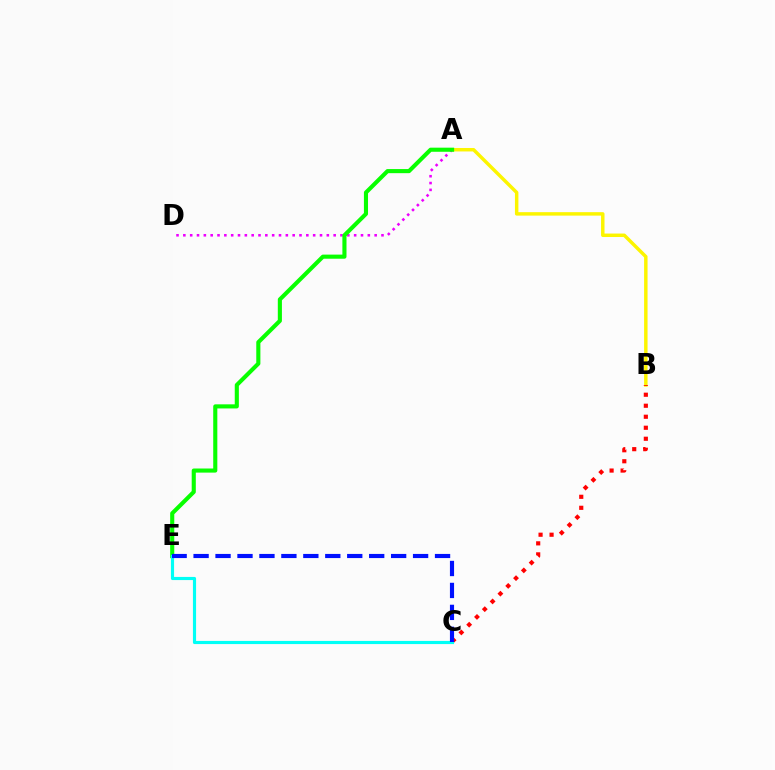{('A', 'B'): [{'color': '#fcf500', 'line_style': 'solid', 'thickness': 2.49}], ('B', 'C'): [{'color': '#ff0000', 'line_style': 'dotted', 'thickness': 2.99}], ('A', 'D'): [{'color': '#ee00ff', 'line_style': 'dotted', 'thickness': 1.86}], ('A', 'E'): [{'color': '#08ff00', 'line_style': 'solid', 'thickness': 2.96}], ('C', 'E'): [{'color': '#00fff6', 'line_style': 'solid', 'thickness': 2.27}, {'color': '#0010ff', 'line_style': 'dashed', 'thickness': 2.98}]}